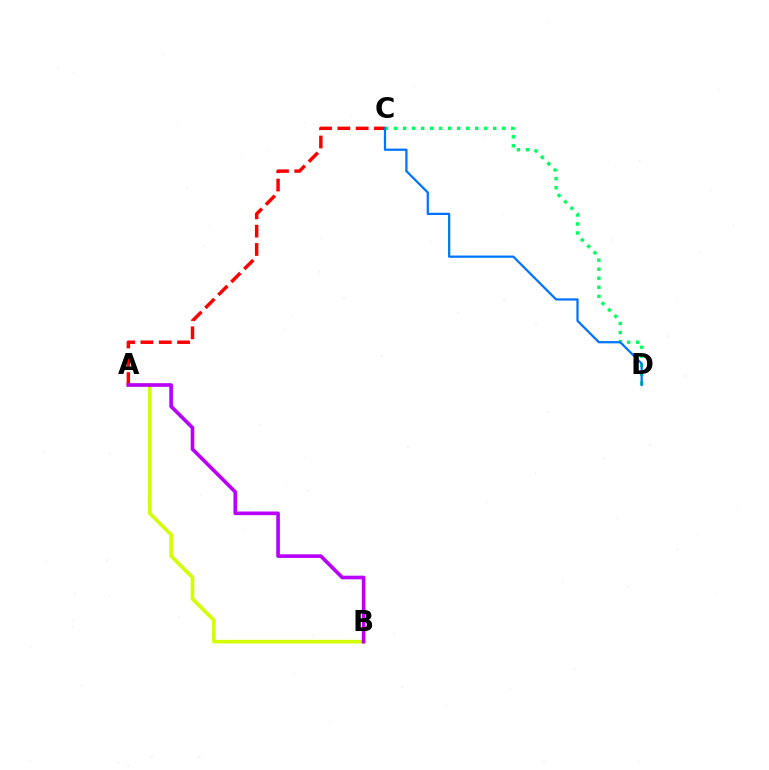{('A', 'B'): [{'color': '#d1ff00', 'line_style': 'solid', 'thickness': 2.58}, {'color': '#b900ff', 'line_style': 'solid', 'thickness': 2.63}], ('A', 'C'): [{'color': '#ff0000', 'line_style': 'dashed', 'thickness': 2.49}], ('C', 'D'): [{'color': '#00ff5c', 'line_style': 'dotted', 'thickness': 2.45}, {'color': '#0074ff', 'line_style': 'solid', 'thickness': 1.62}]}